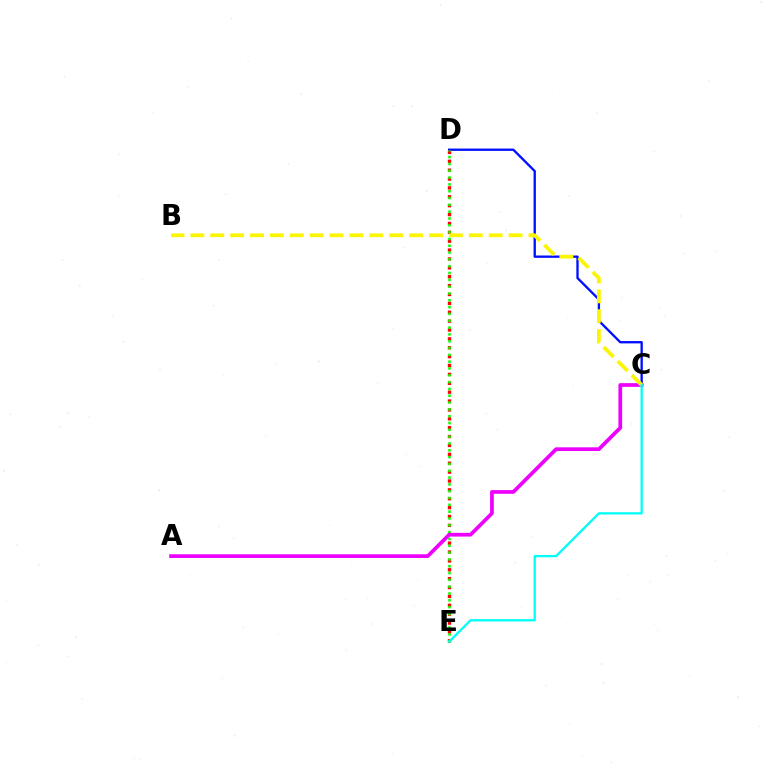{('C', 'D'): [{'color': '#0010ff', 'line_style': 'solid', 'thickness': 1.68}], ('D', 'E'): [{'color': '#ff0000', 'line_style': 'dotted', 'thickness': 2.41}, {'color': '#08ff00', 'line_style': 'dotted', 'thickness': 1.85}], ('A', 'C'): [{'color': '#ee00ff', 'line_style': 'solid', 'thickness': 2.68}], ('B', 'C'): [{'color': '#fcf500', 'line_style': 'dashed', 'thickness': 2.7}], ('C', 'E'): [{'color': '#00fff6', 'line_style': 'solid', 'thickness': 1.66}]}